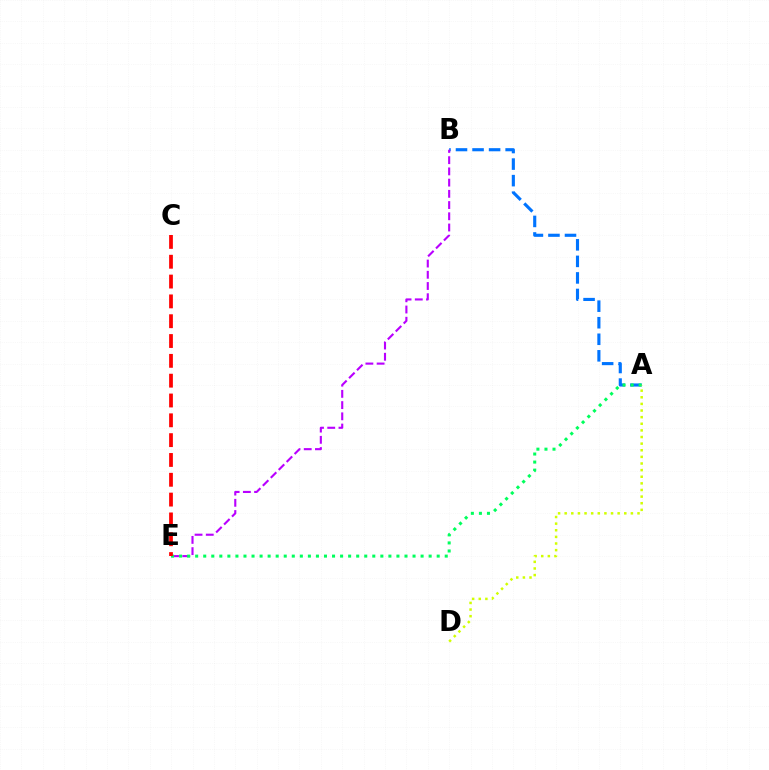{('A', 'B'): [{'color': '#0074ff', 'line_style': 'dashed', 'thickness': 2.25}], ('B', 'E'): [{'color': '#b900ff', 'line_style': 'dashed', 'thickness': 1.52}], ('A', 'E'): [{'color': '#00ff5c', 'line_style': 'dotted', 'thickness': 2.19}], ('A', 'D'): [{'color': '#d1ff00', 'line_style': 'dotted', 'thickness': 1.8}], ('C', 'E'): [{'color': '#ff0000', 'line_style': 'dashed', 'thickness': 2.69}]}